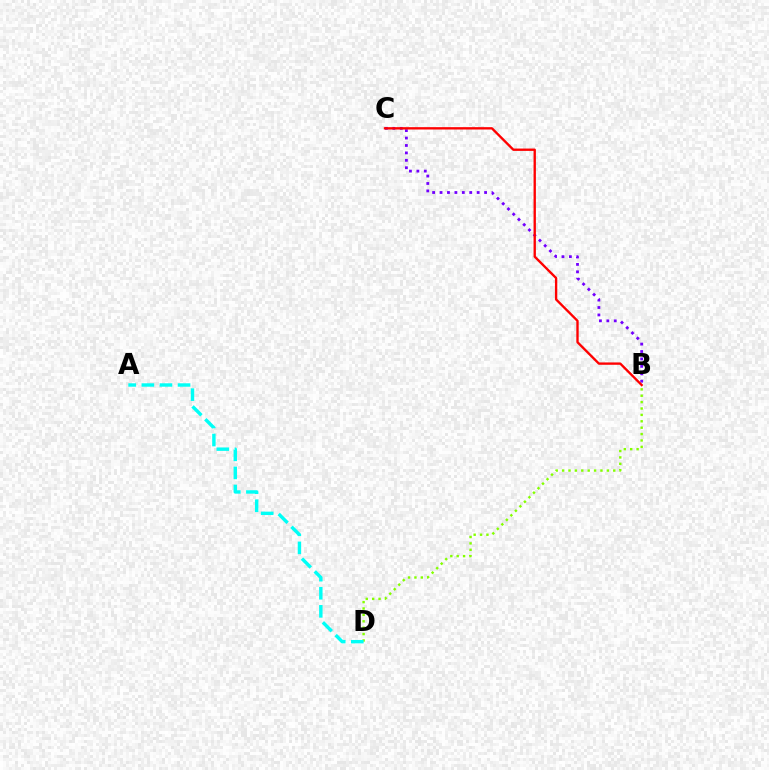{('B', 'C'): [{'color': '#7200ff', 'line_style': 'dotted', 'thickness': 2.02}, {'color': '#ff0000', 'line_style': 'solid', 'thickness': 1.69}], ('B', 'D'): [{'color': '#84ff00', 'line_style': 'dotted', 'thickness': 1.74}], ('A', 'D'): [{'color': '#00fff6', 'line_style': 'dashed', 'thickness': 2.46}]}